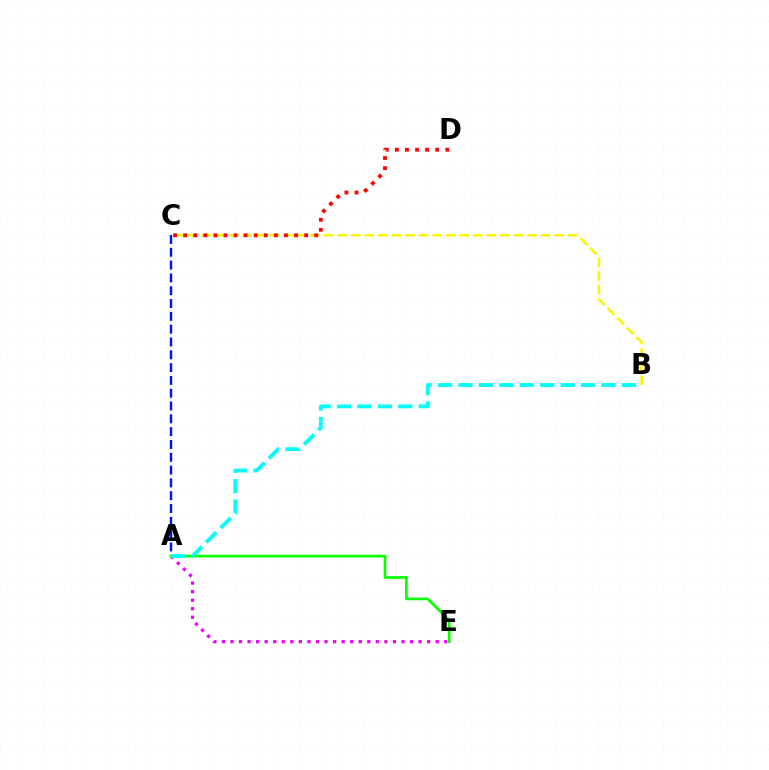{('A', 'E'): [{'color': '#ee00ff', 'line_style': 'dotted', 'thickness': 2.32}, {'color': '#08ff00', 'line_style': 'solid', 'thickness': 1.94}], ('B', 'C'): [{'color': '#fcf500', 'line_style': 'dashed', 'thickness': 1.84}], ('A', 'C'): [{'color': '#0010ff', 'line_style': 'dashed', 'thickness': 1.74}], ('C', 'D'): [{'color': '#ff0000', 'line_style': 'dotted', 'thickness': 2.74}], ('A', 'B'): [{'color': '#00fff6', 'line_style': 'dashed', 'thickness': 2.77}]}